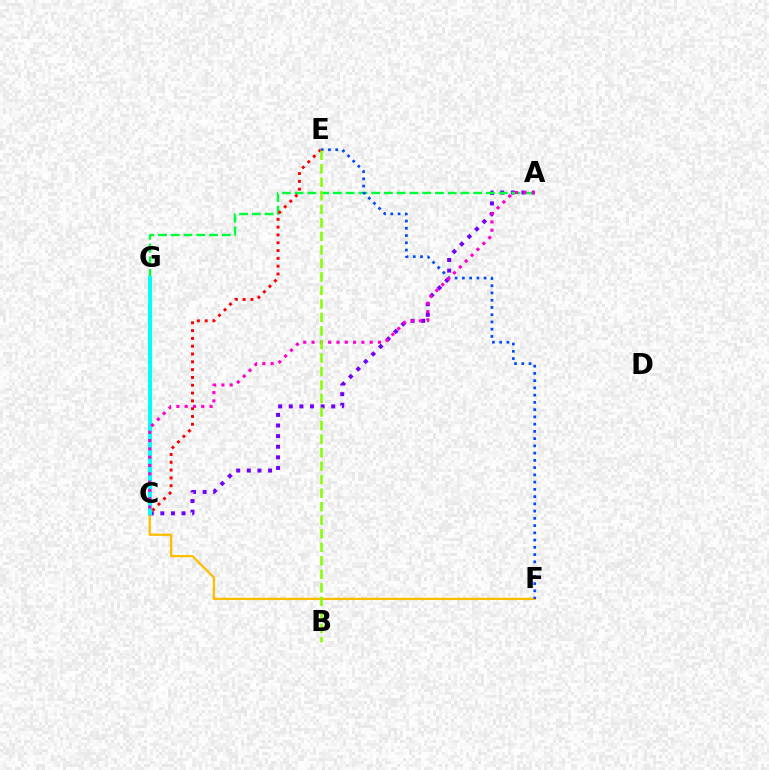{('C', 'F'): [{'color': '#ffbd00', 'line_style': 'solid', 'thickness': 1.65}], ('A', 'C'): [{'color': '#7200ff', 'line_style': 'dotted', 'thickness': 2.88}, {'color': '#ff00cf', 'line_style': 'dotted', 'thickness': 2.26}], ('A', 'G'): [{'color': '#00ff39', 'line_style': 'dashed', 'thickness': 1.73}], ('E', 'F'): [{'color': '#004bff', 'line_style': 'dotted', 'thickness': 1.97}], ('C', 'G'): [{'color': '#00fff6', 'line_style': 'solid', 'thickness': 2.94}], ('C', 'E'): [{'color': '#ff0000', 'line_style': 'dotted', 'thickness': 2.12}], ('B', 'E'): [{'color': '#84ff00', 'line_style': 'dashed', 'thickness': 1.84}]}